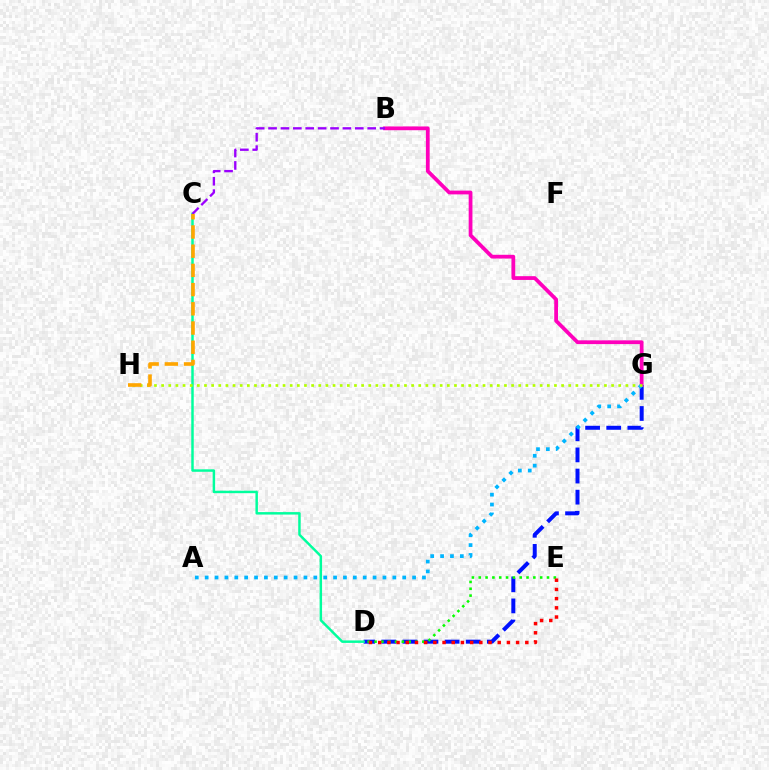{('D', 'G'): [{'color': '#0010ff', 'line_style': 'dashed', 'thickness': 2.87}], ('B', 'G'): [{'color': '#ff00bd', 'line_style': 'solid', 'thickness': 2.71}], ('A', 'G'): [{'color': '#00b5ff', 'line_style': 'dotted', 'thickness': 2.68}], ('C', 'D'): [{'color': '#00ff9d', 'line_style': 'solid', 'thickness': 1.78}], ('G', 'H'): [{'color': '#b3ff00', 'line_style': 'dotted', 'thickness': 1.94}], ('B', 'C'): [{'color': '#9b00ff', 'line_style': 'dashed', 'thickness': 1.68}], ('C', 'H'): [{'color': '#ffa500', 'line_style': 'dashed', 'thickness': 2.61}], ('D', 'E'): [{'color': '#08ff00', 'line_style': 'dotted', 'thickness': 1.85}, {'color': '#ff0000', 'line_style': 'dotted', 'thickness': 2.5}]}